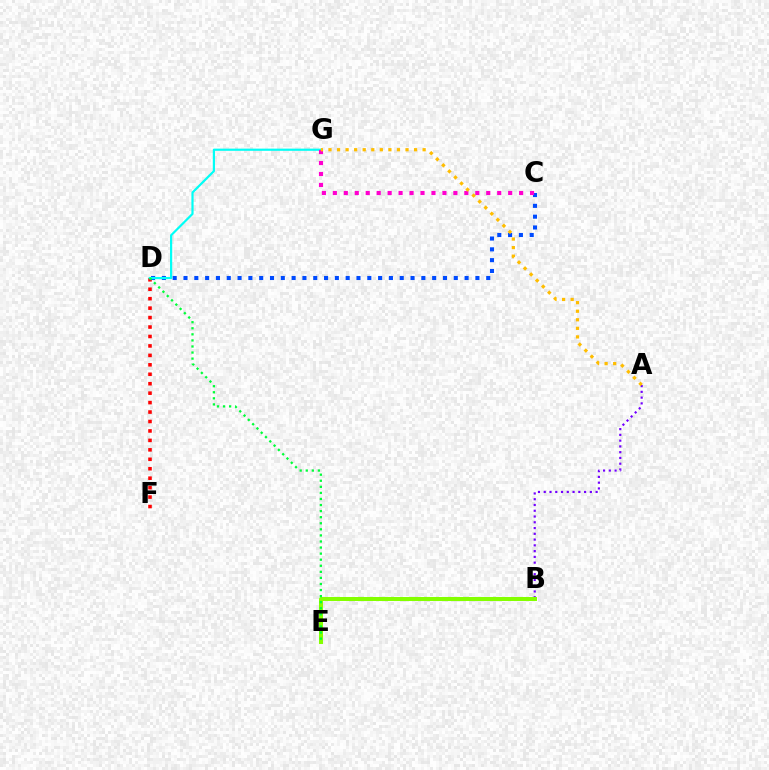{('A', 'B'): [{'color': '#7200ff', 'line_style': 'dotted', 'thickness': 1.57}], ('D', 'F'): [{'color': '#ff0000', 'line_style': 'dotted', 'thickness': 2.57}], ('C', 'D'): [{'color': '#004bff', 'line_style': 'dotted', 'thickness': 2.94}], ('D', 'G'): [{'color': '#00fff6', 'line_style': 'solid', 'thickness': 1.58}], ('C', 'G'): [{'color': '#ff00cf', 'line_style': 'dotted', 'thickness': 2.98}], ('A', 'G'): [{'color': '#ffbd00', 'line_style': 'dotted', 'thickness': 2.33}], ('B', 'E'): [{'color': '#84ff00', 'line_style': 'solid', 'thickness': 2.9}], ('D', 'E'): [{'color': '#00ff39', 'line_style': 'dotted', 'thickness': 1.65}]}